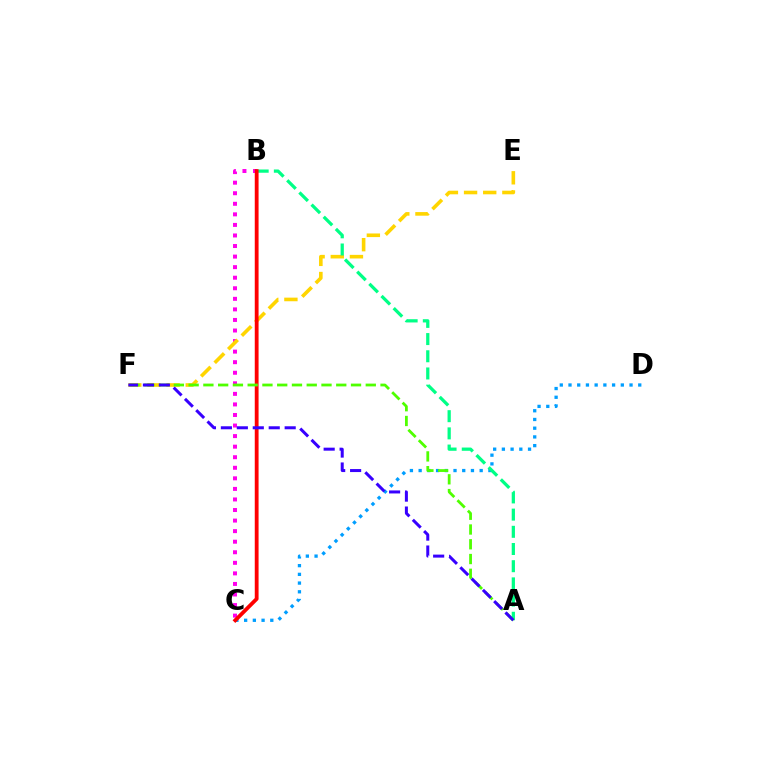{('C', 'D'): [{'color': '#009eff', 'line_style': 'dotted', 'thickness': 2.37}], ('B', 'C'): [{'color': '#ff00ed', 'line_style': 'dotted', 'thickness': 2.87}, {'color': '#ff0000', 'line_style': 'solid', 'thickness': 2.74}], ('E', 'F'): [{'color': '#ffd500', 'line_style': 'dashed', 'thickness': 2.6}], ('A', 'B'): [{'color': '#00ff86', 'line_style': 'dashed', 'thickness': 2.34}], ('A', 'F'): [{'color': '#4fff00', 'line_style': 'dashed', 'thickness': 2.01}, {'color': '#3700ff', 'line_style': 'dashed', 'thickness': 2.17}]}